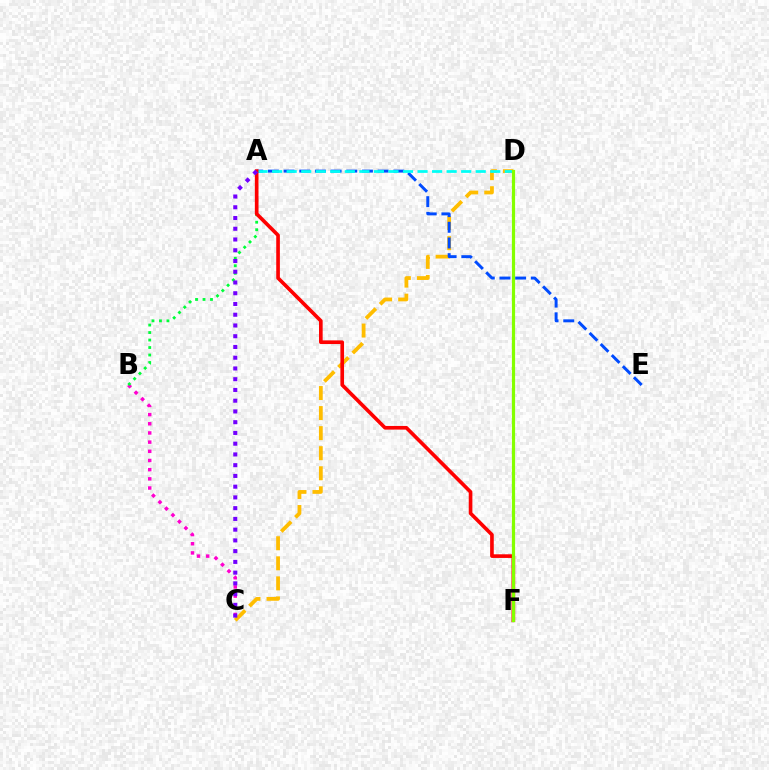{('B', 'C'): [{'color': '#ff00cf', 'line_style': 'dotted', 'thickness': 2.49}], ('C', 'D'): [{'color': '#ffbd00', 'line_style': 'dashed', 'thickness': 2.72}], ('A', 'E'): [{'color': '#004bff', 'line_style': 'dashed', 'thickness': 2.13}], ('A', 'B'): [{'color': '#00ff39', 'line_style': 'dotted', 'thickness': 2.03}], ('A', 'D'): [{'color': '#00fff6', 'line_style': 'dashed', 'thickness': 1.98}], ('A', 'F'): [{'color': '#ff0000', 'line_style': 'solid', 'thickness': 2.62}], ('A', 'C'): [{'color': '#7200ff', 'line_style': 'dotted', 'thickness': 2.92}], ('D', 'F'): [{'color': '#84ff00', 'line_style': 'solid', 'thickness': 2.3}]}